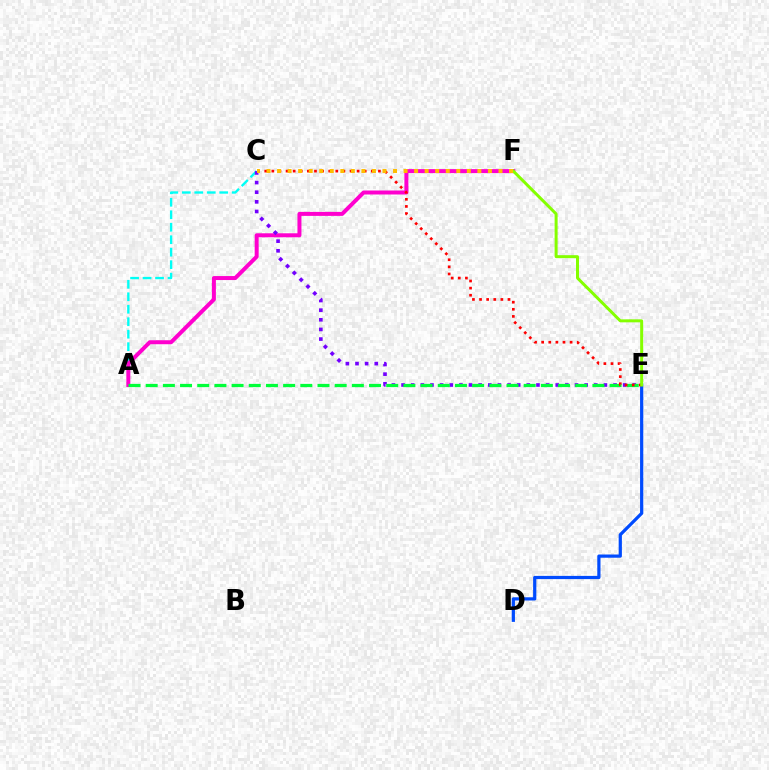{('A', 'C'): [{'color': '#00fff6', 'line_style': 'dashed', 'thickness': 1.7}], ('A', 'F'): [{'color': '#ff00cf', 'line_style': 'solid', 'thickness': 2.87}], ('C', 'E'): [{'color': '#7200ff', 'line_style': 'dotted', 'thickness': 2.62}, {'color': '#ff0000', 'line_style': 'dotted', 'thickness': 1.93}], ('D', 'E'): [{'color': '#004bff', 'line_style': 'solid', 'thickness': 2.32}], ('A', 'E'): [{'color': '#00ff39', 'line_style': 'dashed', 'thickness': 2.33}], ('E', 'F'): [{'color': '#84ff00', 'line_style': 'solid', 'thickness': 2.15}], ('C', 'F'): [{'color': '#ffbd00', 'line_style': 'dotted', 'thickness': 2.86}]}